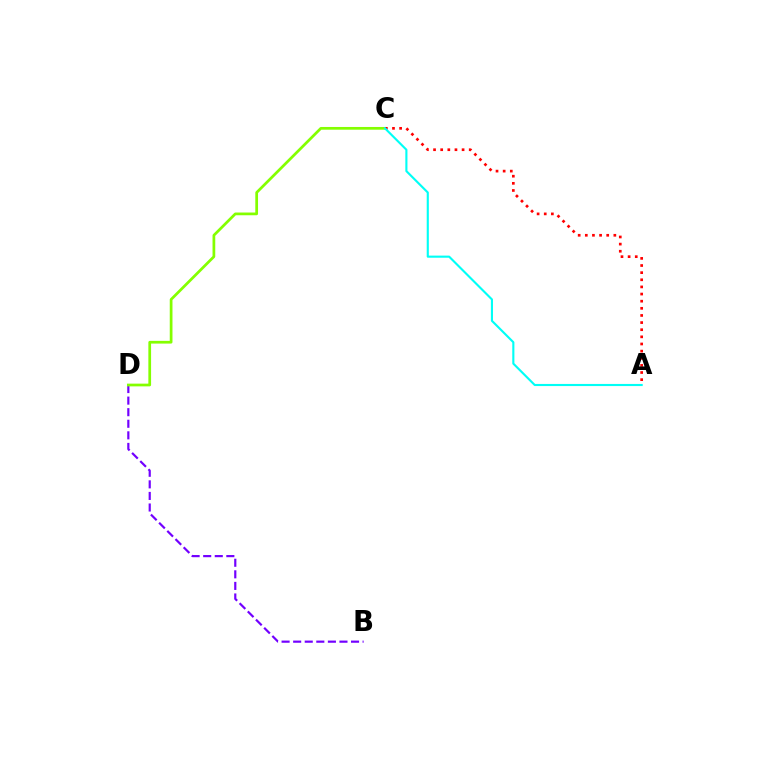{('B', 'D'): [{'color': '#7200ff', 'line_style': 'dashed', 'thickness': 1.57}], ('C', 'D'): [{'color': '#84ff00', 'line_style': 'solid', 'thickness': 1.96}], ('A', 'C'): [{'color': '#ff0000', 'line_style': 'dotted', 'thickness': 1.94}, {'color': '#00fff6', 'line_style': 'solid', 'thickness': 1.53}]}